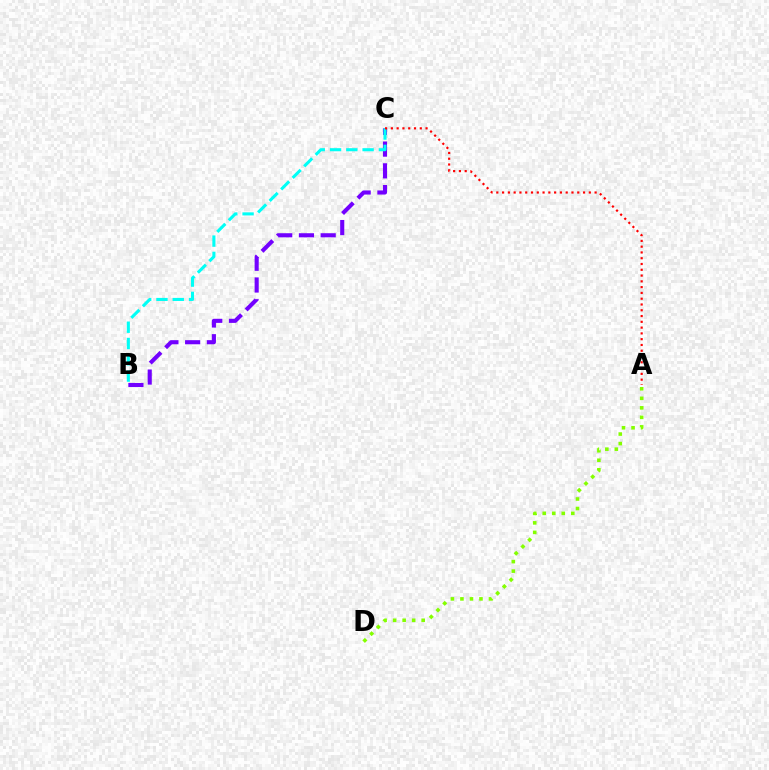{('B', 'C'): [{'color': '#7200ff', 'line_style': 'dashed', 'thickness': 2.95}, {'color': '#00fff6', 'line_style': 'dashed', 'thickness': 2.21}], ('A', 'C'): [{'color': '#ff0000', 'line_style': 'dotted', 'thickness': 1.57}], ('A', 'D'): [{'color': '#84ff00', 'line_style': 'dotted', 'thickness': 2.59}]}